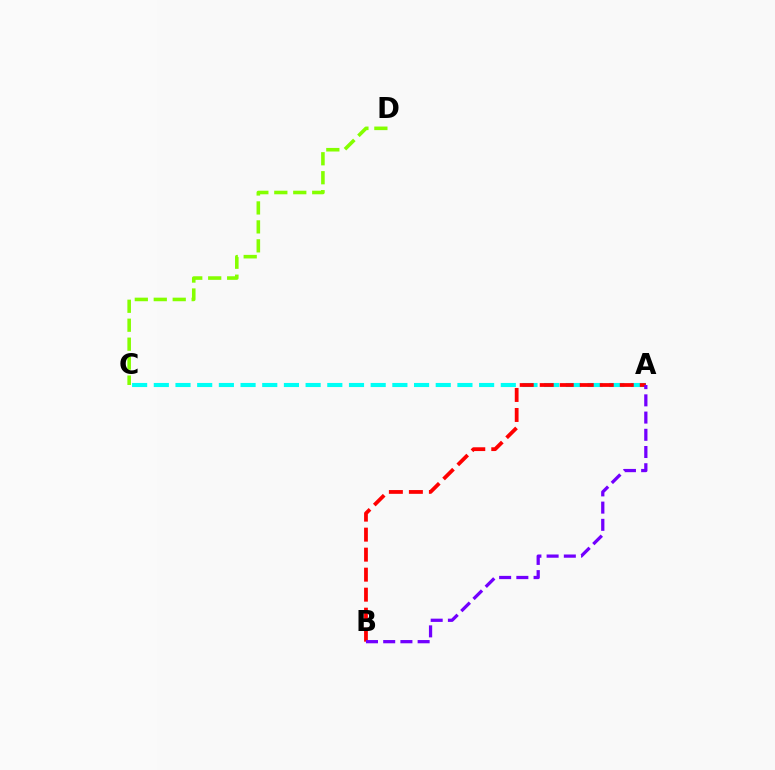{('C', 'D'): [{'color': '#84ff00', 'line_style': 'dashed', 'thickness': 2.58}], ('A', 'C'): [{'color': '#00fff6', 'line_style': 'dashed', 'thickness': 2.95}], ('A', 'B'): [{'color': '#ff0000', 'line_style': 'dashed', 'thickness': 2.72}, {'color': '#7200ff', 'line_style': 'dashed', 'thickness': 2.34}]}